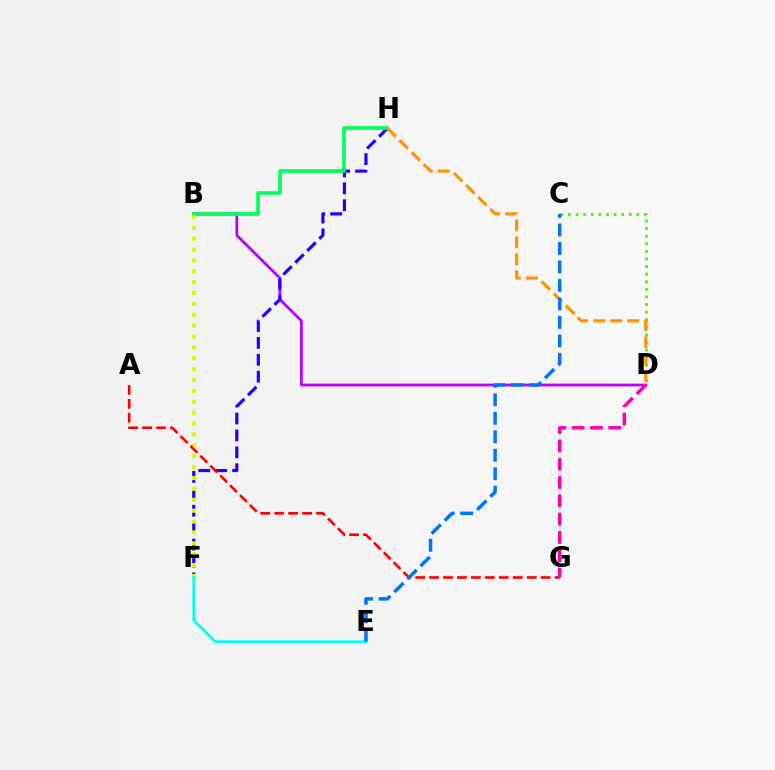{('B', 'D'): [{'color': '#b900ff', 'line_style': 'solid', 'thickness': 1.98}], ('F', 'H'): [{'color': '#2500ff', 'line_style': 'dashed', 'thickness': 2.3}], ('B', 'H'): [{'color': '#00ff5c', 'line_style': 'solid', 'thickness': 2.65}], ('B', 'F'): [{'color': '#d1ff00', 'line_style': 'dotted', 'thickness': 2.96}], ('A', 'G'): [{'color': '#ff0000', 'line_style': 'dashed', 'thickness': 1.9}], ('C', 'D'): [{'color': '#3dff00', 'line_style': 'dotted', 'thickness': 2.06}], ('E', 'F'): [{'color': '#00fff6', 'line_style': 'solid', 'thickness': 1.93}], ('D', 'H'): [{'color': '#ff9400', 'line_style': 'dashed', 'thickness': 2.31}], ('D', 'G'): [{'color': '#ff00ac', 'line_style': 'dashed', 'thickness': 2.49}], ('C', 'E'): [{'color': '#0074ff', 'line_style': 'dashed', 'thickness': 2.51}]}